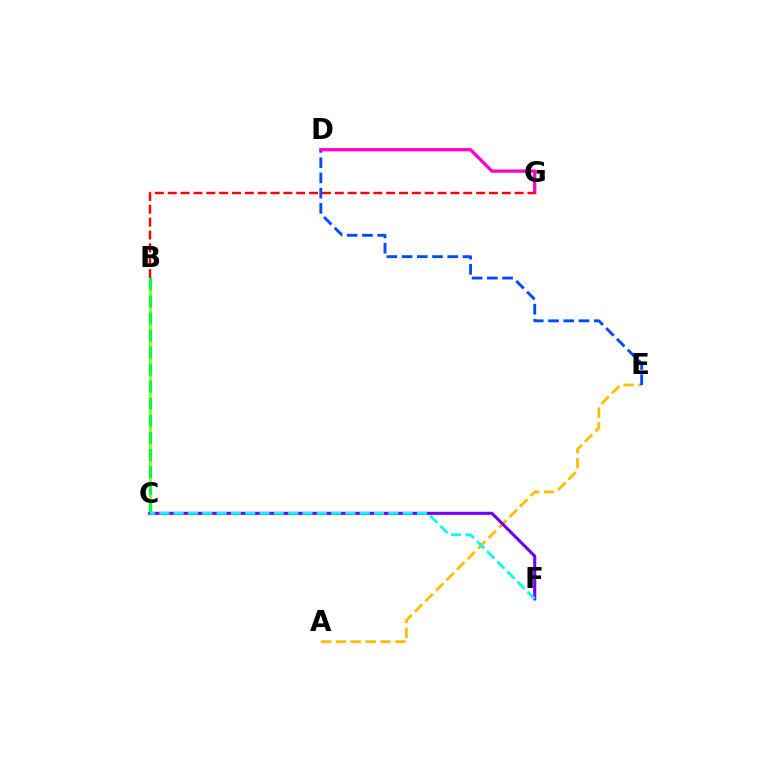{('A', 'E'): [{'color': '#ffbd00', 'line_style': 'dashed', 'thickness': 2.02}], ('D', 'E'): [{'color': '#004bff', 'line_style': 'dashed', 'thickness': 2.07}], ('B', 'C'): [{'color': '#84ff00', 'line_style': 'solid', 'thickness': 1.97}, {'color': '#00ff39', 'line_style': 'dashed', 'thickness': 2.32}], ('C', 'F'): [{'color': '#7200ff', 'line_style': 'solid', 'thickness': 2.23}, {'color': '#00fff6', 'line_style': 'dashed', 'thickness': 1.94}], ('D', 'G'): [{'color': '#ff00cf', 'line_style': 'solid', 'thickness': 2.37}], ('B', 'G'): [{'color': '#ff0000', 'line_style': 'dashed', 'thickness': 1.75}]}